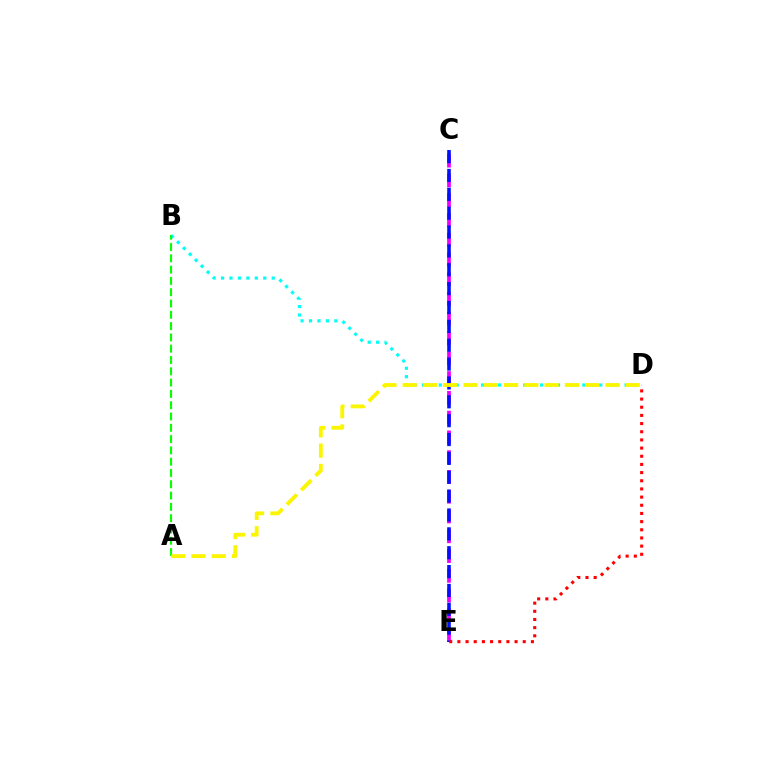{('B', 'D'): [{'color': '#00fff6', 'line_style': 'dotted', 'thickness': 2.29}], ('C', 'E'): [{'color': '#ee00ff', 'line_style': 'dashed', 'thickness': 2.69}, {'color': '#0010ff', 'line_style': 'dashed', 'thickness': 2.56}], ('A', 'B'): [{'color': '#08ff00', 'line_style': 'dashed', 'thickness': 1.53}], ('A', 'D'): [{'color': '#fcf500', 'line_style': 'dashed', 'thickness': 2.75}], ('D', 'E'): [{'color': '#ff0000', 'line_style': 'dotted', 'thickness': 2.22}]}